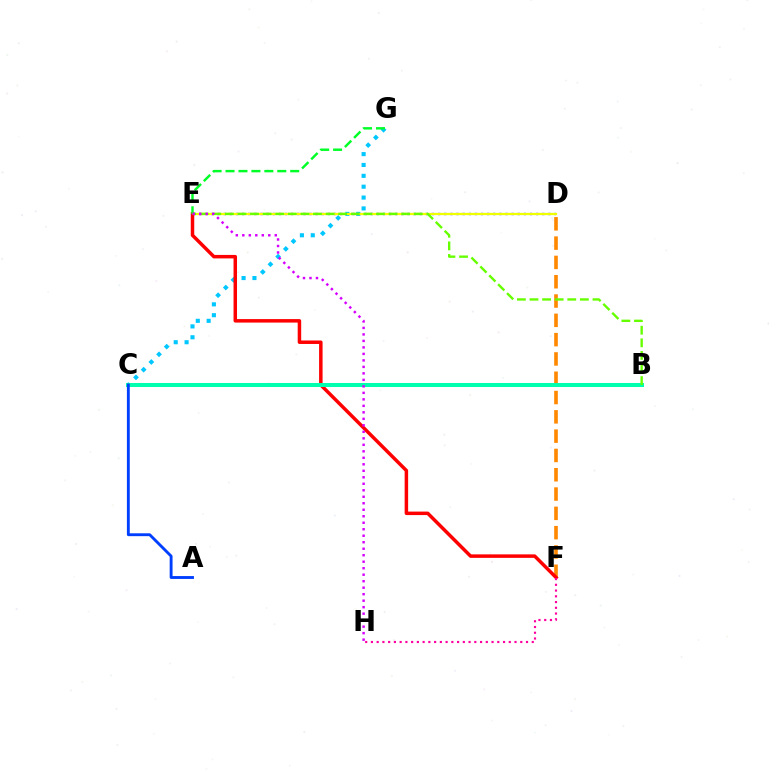{('D', 'E'): [{'color': '#4f00ff', 'line_style': 'dotted', 'thickness': 1.66}, {'color': '#eeff00', 'line_style': 'solid', 'thickness': 1.62}], ('D', 'F'): [{'color': '#ff8800', 'line_style': 'dashed', 'thickness': 2.62}], ('C', 'G'): [{'color': '#00c7ff', 'line_style': 'dotted', 'thickness': 2.95}], ('E', 'F'): [{'color': '#ff0000', 'line_style': 'solid', 'thickness': 2.51}], ('B', 'C'): [{'color': '#00ffaf', 'line_style': 'solid', 'thickness': 2.9}], ('E', 'G'): [{'color': '#00ff27', 'line_style': 'dashed', 'thickness': 1.76}], ('B', 'E'): [{'color': '#66ff00', 'line_style': 'dashed', 'thickness': 1.71}], ('F', 'H'): [{'color': '#ff00a0', 'line_style': 'dotted', 'thickness': 1.56}], ('E', 'H'): [{'color': '#d600ff', 'line_style': 'dotted', 'thickness': 1.76}], ('A', 'C'): [{'color': '#003fff', 'line_style': 'solid', 'thickness': 2.07}]}